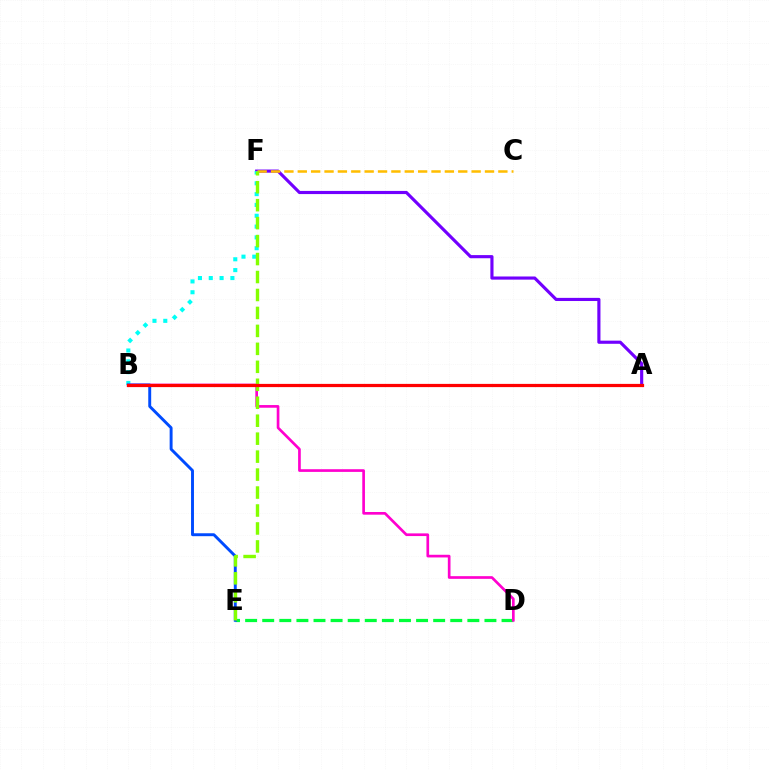{('D', 'E'): [{'color': '#00ff39', 'line_style': 'dashed', 'thickness': 2.32}], ('A', 'F'): [{'color': '#7200ff', 'line_style': 'solid', 'thickness': 2.27}], ('B', 'F'): [{'color': '#00fff6', 'line_style': 'dotted', 'thickness': 2.94}], ('B', 'D'): [{'color': '#ff00cf', 'line_style': 'solid', 'thickness': 1.93}], ('C', 'F'): [{'color': '#ffbd00', 'line_style': 'dashed', 'thickness': 1.82}], ('B', 'E'): [{'color': '#004bff', 'line_style': 'solid', 'thickness': 2.11}], ('E', 'F'): [{'color': '#84ff00', 'line_style': 'dashed', 'thickness': 2.44}], ('A', 'B'): [{'color': '#ff0000', 'line_style': 'solid', 'thickness': 2.32}]}